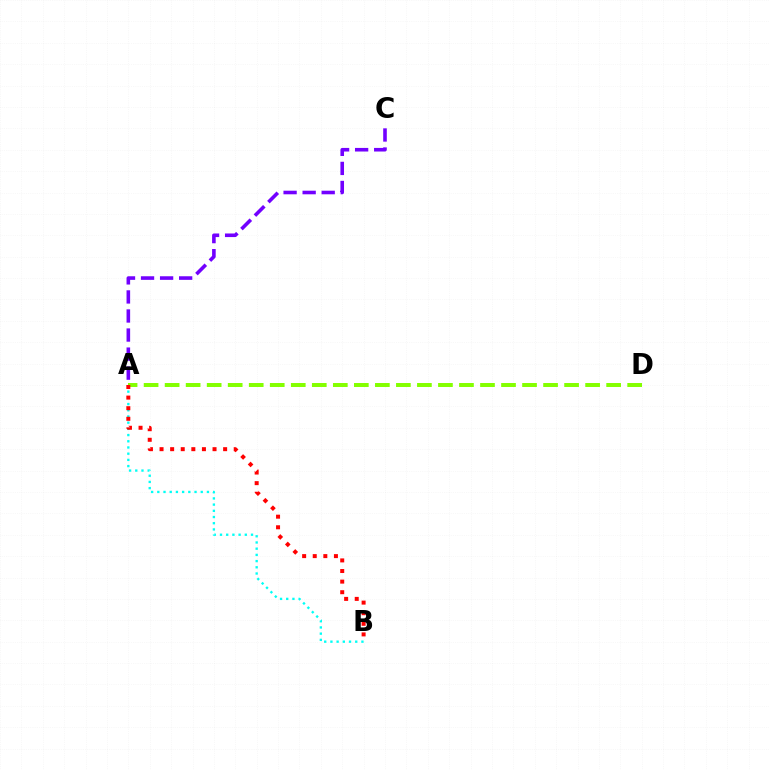{('A', 'C'): [{'color': '#7200ff', 'line_style': 'dashed', 'thickness': 2.59}], ('A', 'B'): [{'color': '#00fff6', 'line_style': 'dotted', 'thickness': 1.69}, {'color': '#ff0000', 'line_style': 'dotted', 'thickness': 2.88}], ('A', 'D'): [{'color': '#84ff00', 'line_style': 'dashed', 'thickness': 2.86}]}